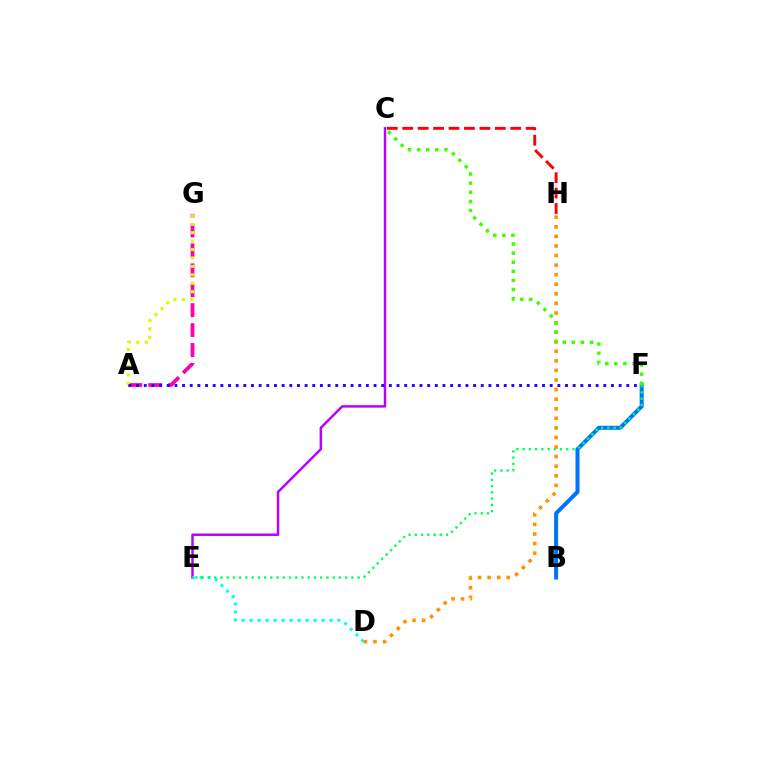{('A', 'G'): [{'color': '#ff00ac', 'line_style': 'dashed', 'thickness': 2.71}, {'color': '#d1ff00', 'line_style': 'dotted', 'thickness': 2.29}], ('B', 'F'): [{'color': '#0074ff', 'line_style': 'solid', 'thickness': 2.9}], ('C', 'E'): [{'color': '#b900ff', 'line_style': 'solid', 'thickness': 1.78}], ('D', 'E'): [{'color': '#00fff6', 'line_style': 'dotted', 'thickness': 2.17}], ('A', 'F'): [{'color': '#2500ff', 'line_style': 'dotted', 'thickness': 2.08}], ('D', 'H'): [{'color': '#ff9400', 'line_style': 'dotted', 'thickness': 2.6}], ('C', 'H'): [{'color': '#ff0000', 'line_style': 'dashed', 'thickness': 2.1}], ('C', 'F'): [{'color': '#3dff00', 'line_style': 'dotted', 'thickness': 2.48}], ('E', 'F'): [{'color': '#00ff5c', 'line_style': 'dotted', 'thickness': 1.69}]}